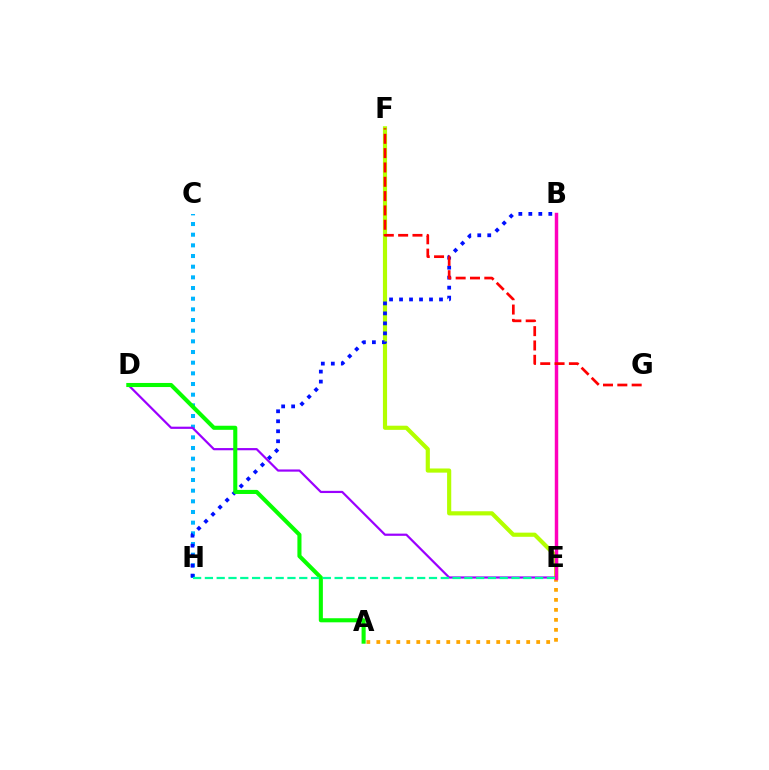{('C', 'H'): [{'color': '#00b5ff', 'line_style': 'dotted', 'thickness': 2.9}], ('E', 'F'): [{'color': '#b3ff00', 'line_style': 'solid', 'thickness': 2.99}], ('A', 'E'): [{'color': '#ffa500', 'line_style': 'dotted', 'thickness': 2.71}], ('B', 'H'): [{'color': '#0010ff', 'line_style': 'dotted', 'thickness': 2.71}], ('D', 'E'): [{'color': '#9b00ff', 'line_style': 'solid', 'thickness': 1.59}], ('B', 'E'): [{'color': '#ff00bd', 'line_style': 'solid', 'thickness': 2.49}], ('F', 'G'): [{'color': '#ff0000', 'line_style': 'dashed', 'thickness': 1.95}], ('A', 'D'): [{'color': '#08ff00', 'line_style': 'solid', 'thickness': 2.94}], ('E', 'H'): [{'color': '#00ff9d', 'line_style': 'dashed', 'thickness': 1.6}]}